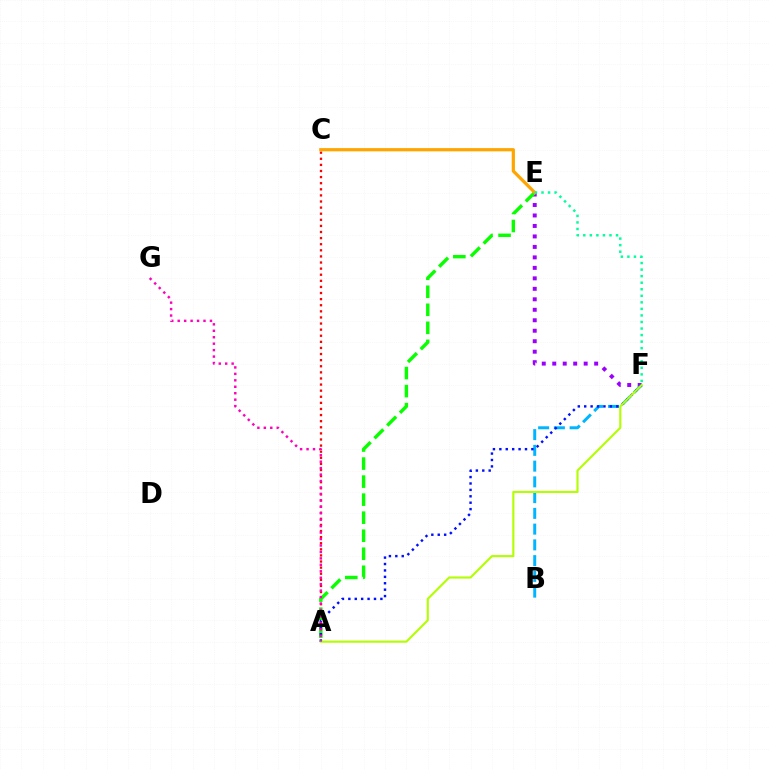{('A', 'C'): [{'color': '#ff0000', 'line_style': 'dotted', 'thickness': 1.66}], ('E', 'F'): [{'color': '#9b00ff', 'line_style': 'dotted', 'thickness': 2.85}, {'color': '#00ff9d', 'line_style': 'dotted', 'thickness': 1.78}], ('A', 'E'): [{'color': '#08ff00', 'line_style': 'dashed', 'thickness': 2.45}], ('B', 'F'): [{'color': '#00b5ff', 'line_style': 'dashed', 'thickness': 2.14}], ('C', 'E'): [{'color': '#ffa500', 'line_style': 'solid', 'thickness': 2.32}], ('A', 'F'): [{'color': '#0010ff', 'line_style': 'dotted', 'thickness': 1.74}, {'color': '#b3ff00', 'line_style': 'solid', 'thickness': 1.53}], ('A', 'G'): [{'color': '#ff00bd', 'line_style': 'dotted', 'thickness': 1.75}]}